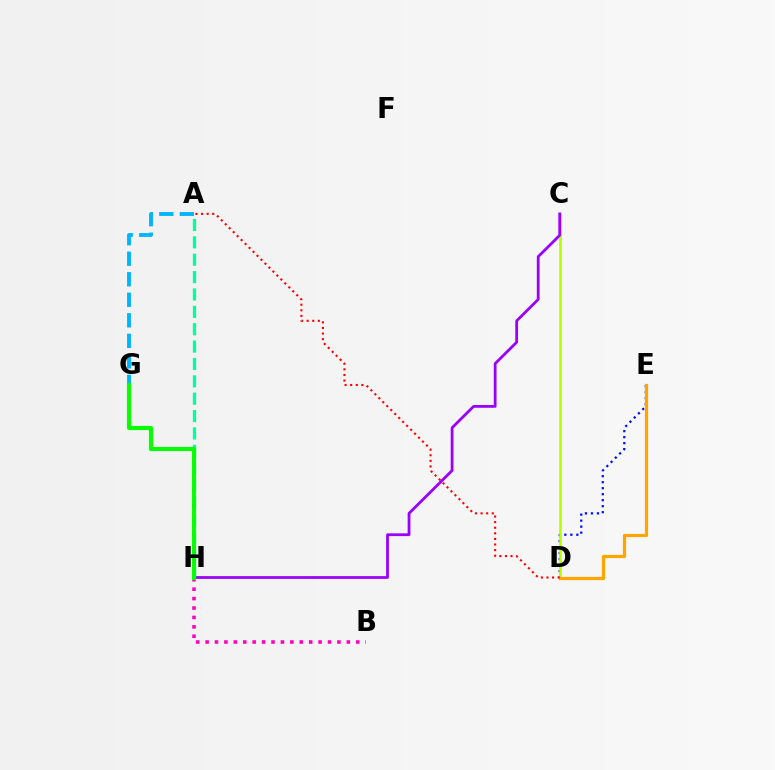{('D', 'E'): [{'color': '#0010ff', 'line_style': 'dotted', 'thickness': 1.63}, {'color': '#ffa500', 'line_style': 'solid', 'thickness': 2.33}], ('C', 'D'): [{'color': '#b3ff00', 'line_style': 'solid', 'thickness': 1.88}], ('C', 'H'): [{'color': '#9b00ff', 'line_style': 'solid', 'thickness': 2.0}], ('A', 'D'): [{'color': '#ff0000', 'line_style': 'dotted', 'thickness': 1.52}], ('A', 'G'): [{'color': '#00b5ff', 'line_style': 'dashed', 'thickness': 2.79}], ('B', 'H'): [{'color': '#ff00bd', 'line_style': 'dotted', 'thickness': 2.56}], ('A', 'H'): [{'color': '#00ff9d', 'line_style': 'dashed', 'thickness': 2.36}], ('G', 'H'): [{'color': '#08ff00', 'line_style': 'solid', 'thickness': 2.98}]}